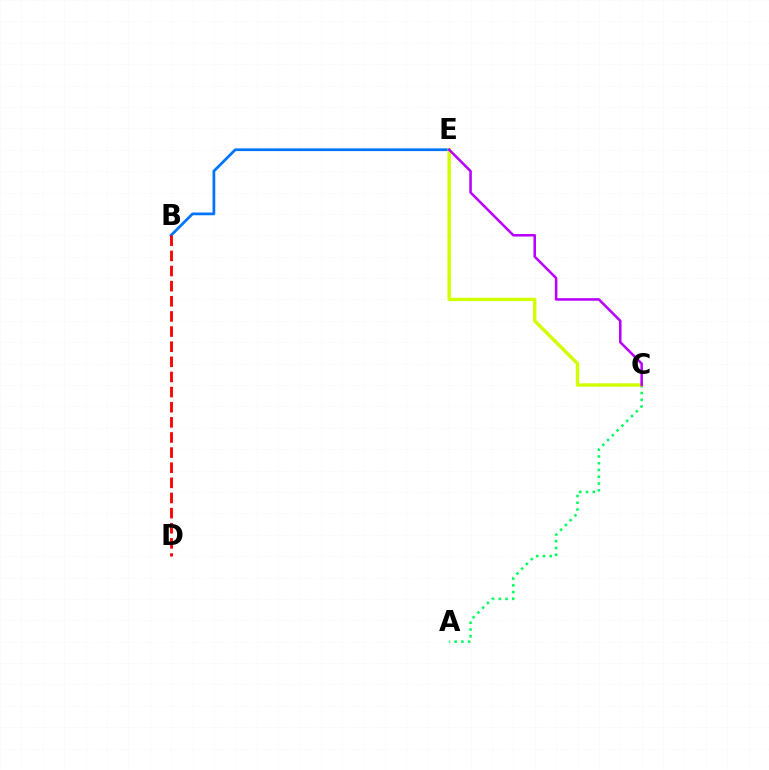{('A', 'C'): [{'color': '#00ff5c', 'line_style': 'dotted', 'thickness': 1.84}], ('B', 'E'): [{'color': '#0074ff', 'line_style': 'solid', 'thickness': 1.97}], ('C', 'E'): [{'color': '#d1ff00', 'line_style': 'solid', 'thickness': 2.44}, {'color': '#b900ff', 'line_style': 'solid', 'thickness': 1.83}], ('B', 'D'): [{'color': '#ff0000', 'line_style': 'dashed', 'thickness': 2.06}]}